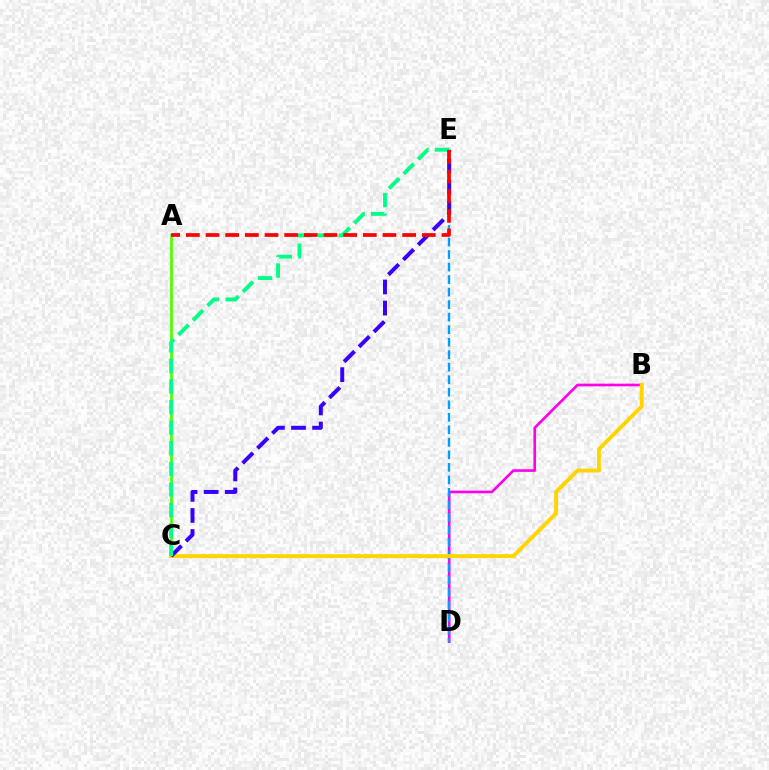{('A', 'C'): [{'color': '#4fff00', 'line_style': 'solid', 'thickness': 1.99}], ('B', 'D'): [{'color': '#ff00ed', 'line_style': 'solid', 'thickness': 1.91}], ('D', 'E'): [{'color': '#009eff', 'line_style': 'dashed', 'thickness': 1.7}], ('B', 'C'): [{'color': '#ffd500', 'line_style': 'solid', 'thickness': 2.81}], ('C', 'E'): [{'color': '#3700ff', 'line_style': 'dashed', 'thickness': 2.86}, {'color': '#00ff86', 'line_style': 'dashed', 'thickness': 2.8}], ('A', 'E'): [{'color': '#ff0000', 'line_style': 'dashed', 'thickness': 2.67}]}